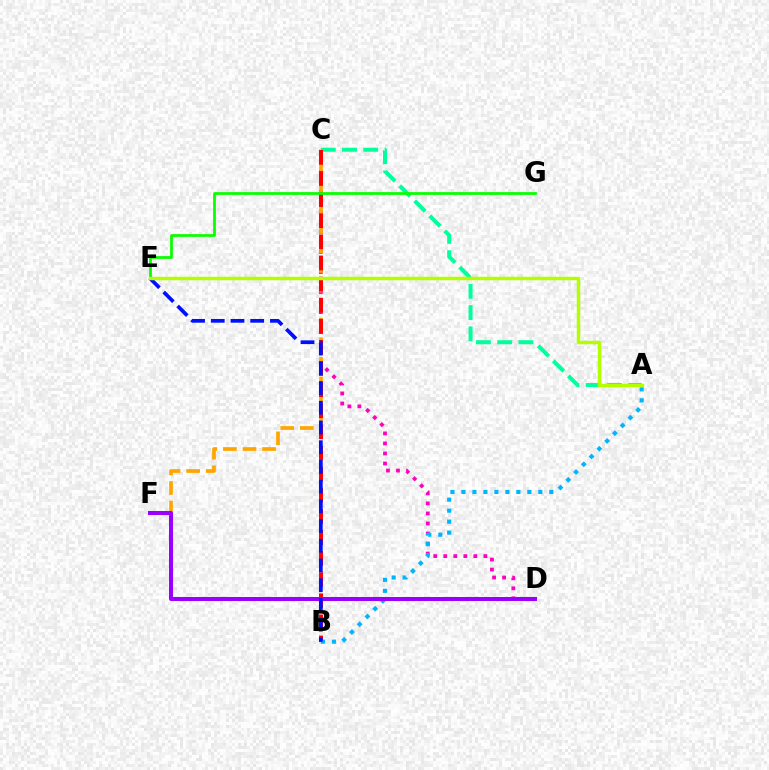{('C', 'D'): [{'color': '#ff00bd', 'line_style': 'dotted', 'thickness': 2.72}], ('A', 'C'): [{'color': '#00ff9d', 'line_style': 'dashed', 'thickness': 2.89}], ('C', 'F'): [{'color': '#ffa500', 'line_style': 'dashed', 'thickness': 2.66}], ('B', 'C'): [{'color': '#ff0000', 'line_style': 'dashed', 'thickness': 2.87}], ('E', 'G'): [{'color': '#08ff00', 'line_style': 'solid', 'thickness': 1.98}], ('A', 'B'): [{'color': '#00b5ff', 'line_style': 'dotted', 'thickness': 2.98}], ('D', 'F'): [{'color': '#9b00ff', 'line_style': 'solid', 'thickness': 2.89}], ('B', 'E'): [{'color': '#0010ff', 'line_style': 'dashed', 'thickness': 2.68}], ('A', 'E'): [{'color': '#b3ff00', 'line_style': 'solid', 'thickness': 2.49}]}